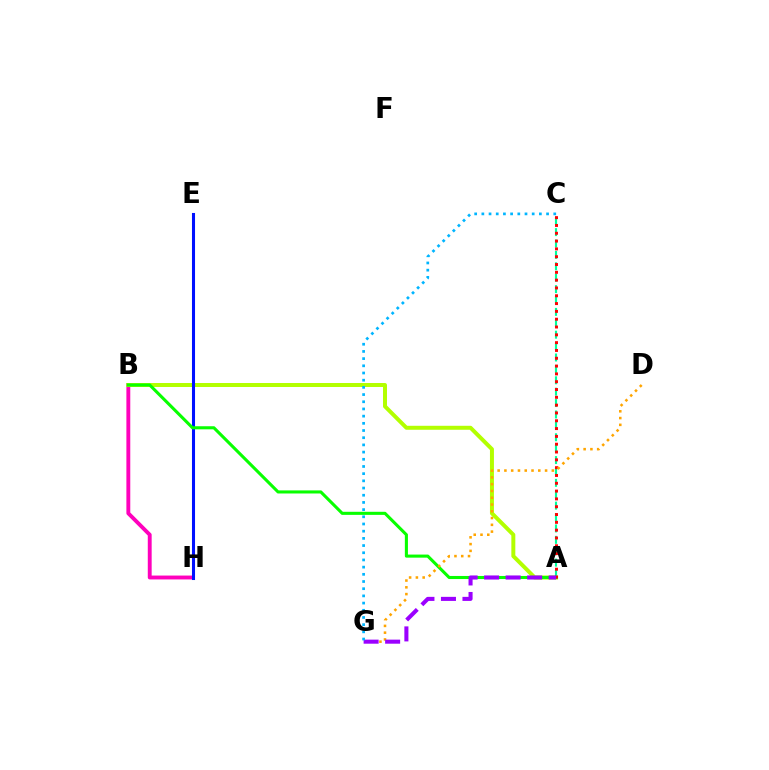{('B', 'H'): [{'color': '#ff00bd', 'line_style': 'solid', 'thickness': 2.8}], ('A', 'B'): [{'color': '#b3ff00', 'line_style': 'solid', 'thickness': 2.86}, {'color': '#08ff00', 'line_style': 'solid', 'thickness': 2.22}], ('E', 'H'): [{'color': '#0010ff', 'line_style': 'solid', 'thickness': 2.2}], ('A', 'C'): [{'color': '#00ff9d', 'line_style': 'dashed', 'thickness': 1.55}, {'color': '#ff0000', 'line_style': 'dotted', 'thickness': 2.12}], ('D', 'G'): [{'color': '#ffa500', 'line_style': 'dotted', 'thickness': 1.84}], ('A', 'G'): [{'color': '#9b00ff', 'line_style': 'dashed', 'thickness': 2.92}], ('C', 'G'): [{'color': '#00b5ff', 'line_style': 'dotted', 'thickness': 1.95}]}